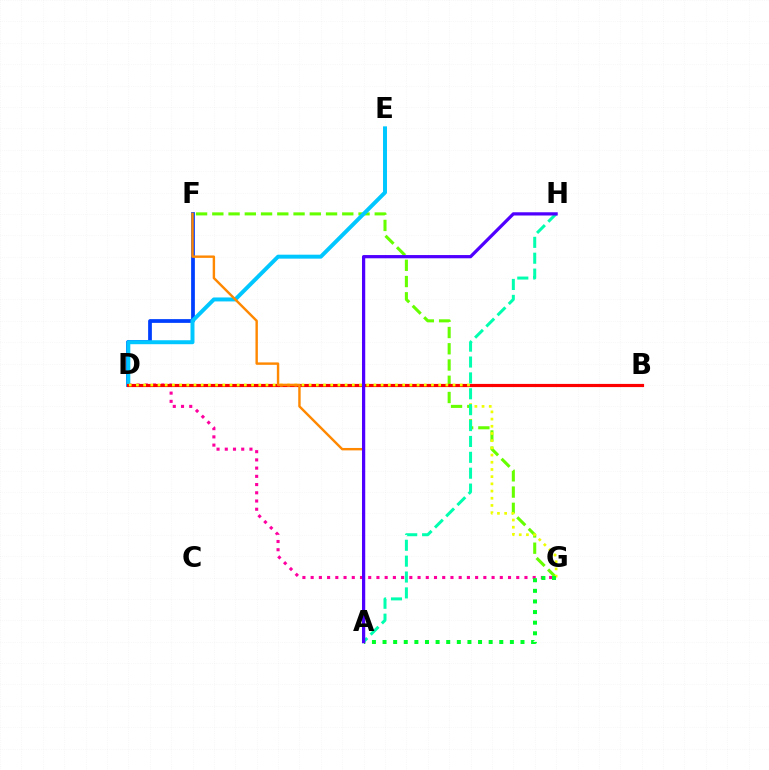{('D', 'G'): [{'color': '#ff00a0', 'line_style': 'dotted', 'thickness': 2.23}, {'color': '#eeff00', 'line_style': 'dotted', 'thickness': 1.96}], ('B', 'D'): [{'color': '#d600ff', 'line_style': 'dashed', 'thickness': 2.01}, {'color': '#ff0000', 'line_style': 'solid', 'thickness': 2.28}], ('D', 'F'): [{'color': '#003fff', 'line_style': 'solid', 'thickness': 2.7}], ('F', 'G'): [{'color': '#66ff00', 'line_style': 'dashed', 'thickness': 2.21}], ('D', 'E'): [{'color': '#00c7ff', 'line_style': 'solid', 'thickness': 2.85}], ('A', 'G'): [{'color': '#00ff27', 'line_style': 'dotted', 'thickness': 2.88}], ('A', 'F'): [{'color': '#ff8800', 'line_style': 'solid', 'thickness': 1.74}], ('A', 'H'): [{'color': '#00ffaf', 'line_style': 'dashed', 'thickness': 2.16}, {'color': '#4f00ff', 'line_style': 'solid', 'thickness': 2.33}]}